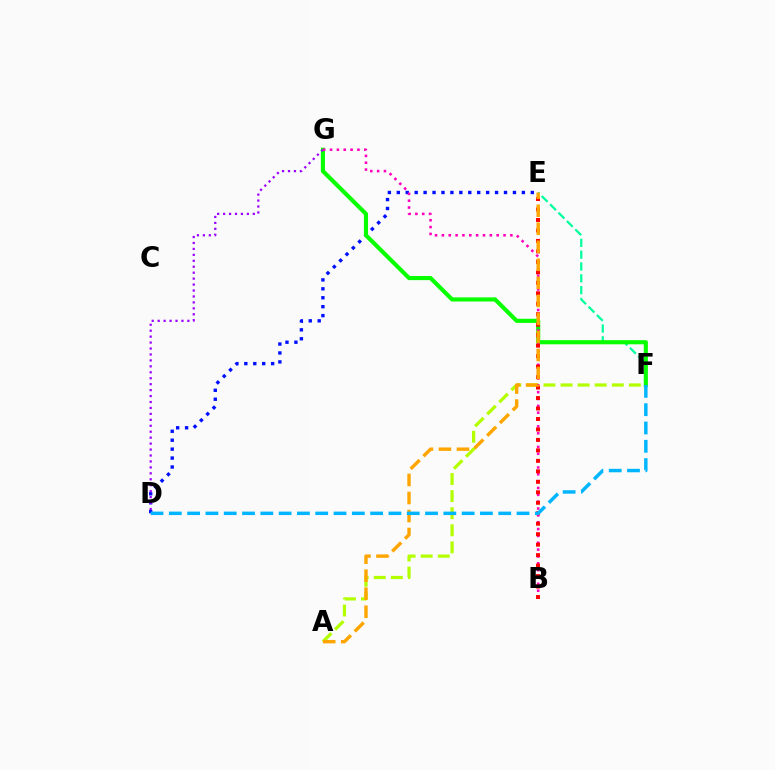{('E', 'F'): [{'color': '#00ff9d', 'line_style': 'dashed', 'thickness': 1.61}], ('A', 'F'): [{'color': '#b3ff00', 'line_style': 'dashed', 'thickness': 2.32}], ('D', 'E'): [{'color': '#0010ff', 'line_style': 'dotted', 'thickness': 2.43}], ('F', 'G'): [{'color': '#08ff00', 'line_style': 'solid', 'thickness': 2.97}], ('D', 'G'): [{'color': '#9b00ff', 'line_style': 'dotted', 'thickness': 1.61}], ('B', 'G'): [{'color': '#ff00bd', 'line_style': 'dotted', 'thickness': 1.86}], ('B', 'E'): [{'color': '#ff0000', 'line_style': 'dotted', 'thickness': 2.85}], ('A', 'E'): [{'color': '#ffa500', 'line_style': 'dashed', 'thickness': 2.45}], ('D', 'F'): [{'color': '#00b5ff', 'line_style': 'dashed', 'thickness': 2.49}]}